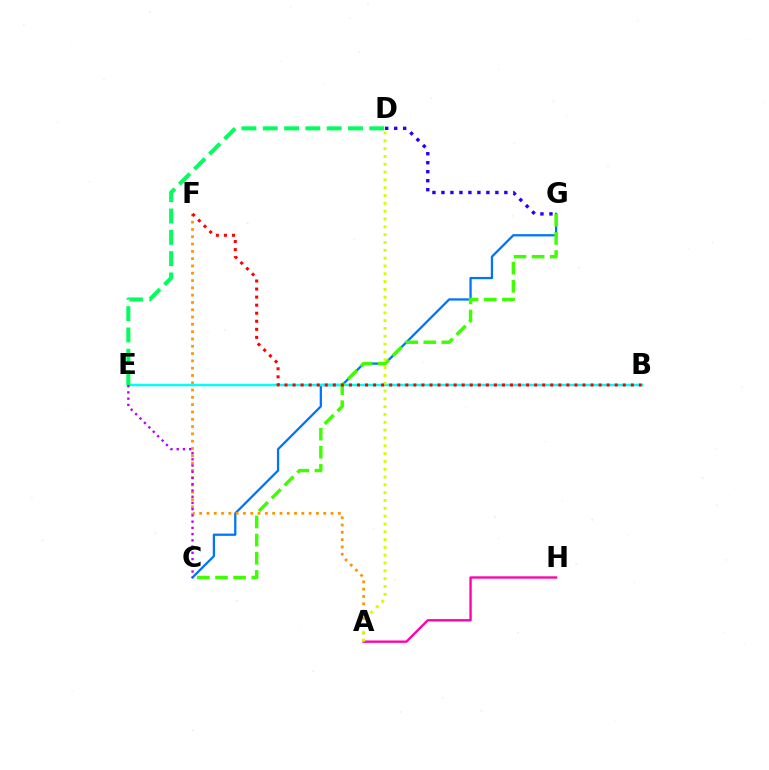{('C', 'G'): [{'color': '#0074ff', 'line_style': 'solid', 'thickness': 1.63}, {'color': '#3dff00', 'line_style': 'dashed', 'thickness': 2.46}], ('A', 'F'): [{'color': '#ff9400', 'line_style': 'dotted', 'thickness': 1.98}], ('B', 'E'): [{'color': '#00fff6', 'line_style': 'solid', 'thickness': 1.79}], ('D', 'G'): [{'color': '#2500ff', 'line_style': 'dotted', 'thickness': 2.44}], ('A', 'H'): [{'color': '#ff00ac', 'line_style': 'solid', 'thickness': 1.7}], ('C', 'E'): [{'color': '#b900ff', 'line_style': 'dotted', 'thickness': 1.69}], ('A', 'D'): [{'color': '#d1ff00', 'line_style': 'dotted', 'thickness': 2.12}], ('D', 'E'): [{'color': '#00ff5c', 'line_style': 'dashed', 'thickness': 2.9}], ('B', 'F'): [{'color': '#ff0000', 'line_style': 'dotted', 'thickness': 2.19}]}